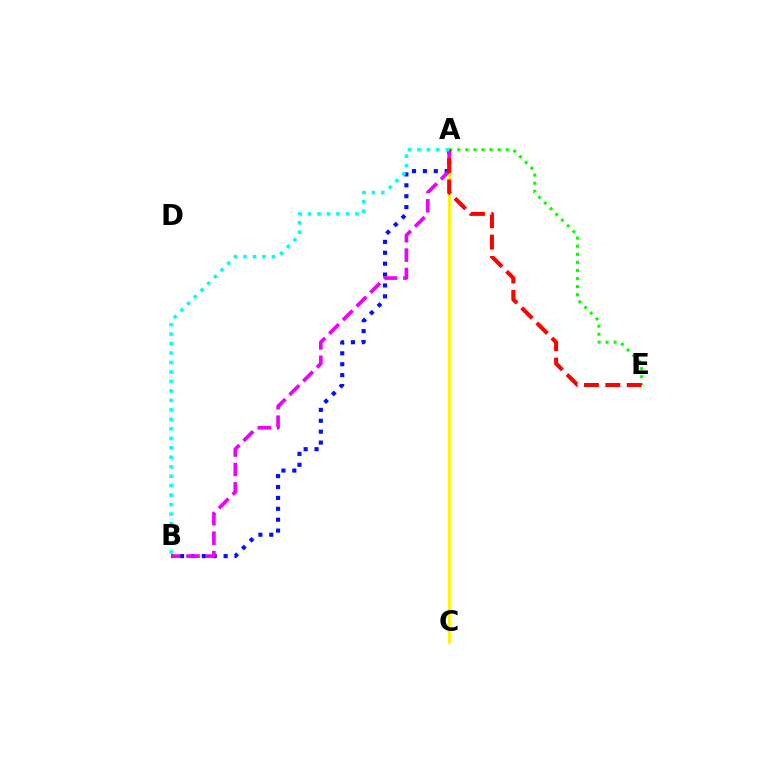{('A', 'C'): [{'color': '#fcf500', 'line_style': 'solid', 'thickness': 2.05}], ('A', 'B'): [{'color': '#0010ff', 'line_style': 'dotted', 'thickness': 2.96}, {'color': '#ee00ff', 'line_style': 'dashed', 'thickness': 2.63}, {'color': '#00fff6', 'line_style': 'dotted', 'thickness': 2.57}], ('A', 'E'): [{'color': '#08ff00', 'line_style': 'dotted', 'thickness': 2.19}, {'color': '#ff0000', 'line_style': 'dashed', 'thickness': 2.9}]}